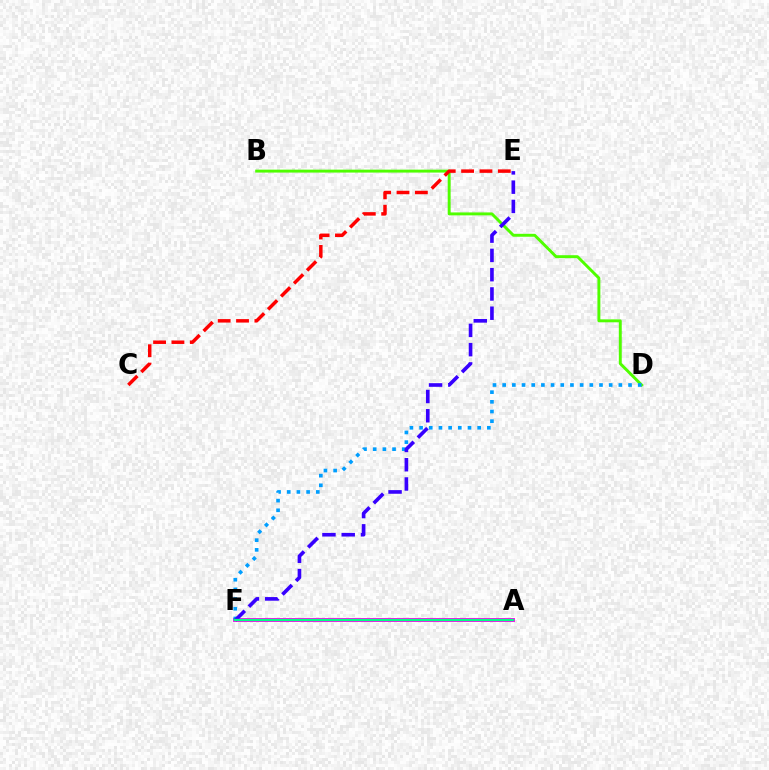{('A', 'F'): [{'color': '#ffd500', 'line_style': 'dotted', 'thickness': 1.62}, {'color': '#ff00ed', 'line_style': 'solid', 'thickness': 2.8}, {'color': '#00ff86', 'line_style': 'solid', 'thickness': 1.65}], ('B', 'D'): [{'color': '#4fff00', 'line_style': 'solid', 'thickness': 2.11}], ('D', 'F'): [{'color': '#009eff', 'line_style': 'dotted', 'thickness': 2.63}], ('E', 'F'): [{'color': '#3700ff', 'line_style': 'dashed', 'thickness': 2.62}], ('C', 'E'): [{'color': '#ff0000', 'line_style': 'dashed', 'thickness': 2.49}]}